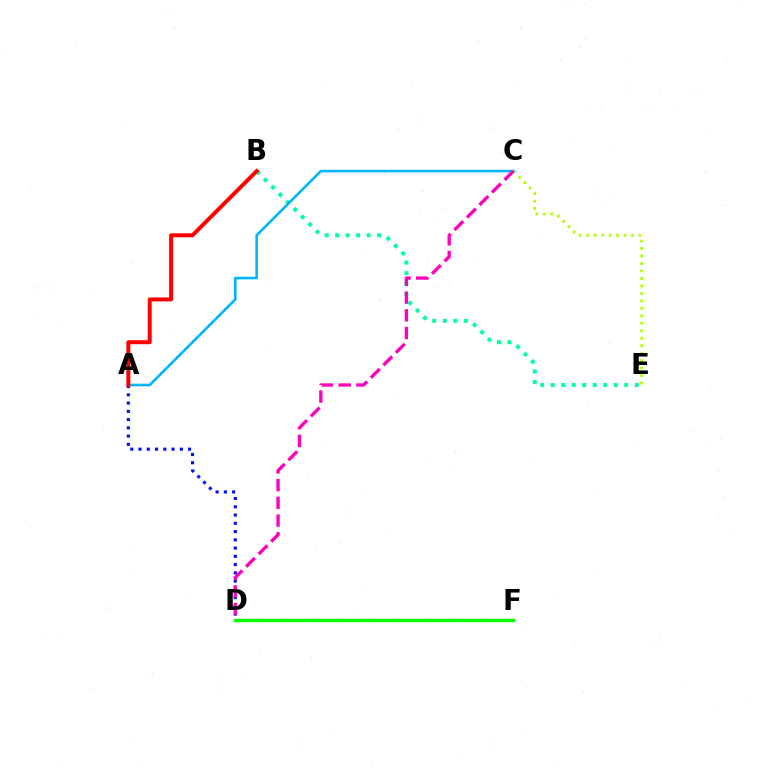{('C', 'E'): [{'color': '#b3ff00', 'line_style': 'dotted', 'thickness': 2.03}], ('B', 'E'): [{'color': '#00ff9d', 'line_style': 'dotted', 'thickness': 2.85}], ('D', 'F'): [{'color': '#ffa500', 'line_style': 'solid', 'thickness': 1.86}, {'color': '#9b00ff', 'line_style': 'dashed', 'thickness': 1.52}, {'color': '#08ff00', 'line_style': 'solid', 'thickness': 2.47}], ('A', 'D'): [{'color': '#0010ff', 'line_style': 'dotted', 'thickness': 2.24}], ('A', 'C'): [{'color': '#00b5ff', 'line_style': 'solid', 'thickness': 1.87}], ('A', 'B'): [{'color': '#ff0000', 'line_style': 'solid', 'thickness': 2.85}], ('C', 'D'): [{'color': '#ff00bd', 'line_style': 'dashed', 'thickness': 2.41}]}